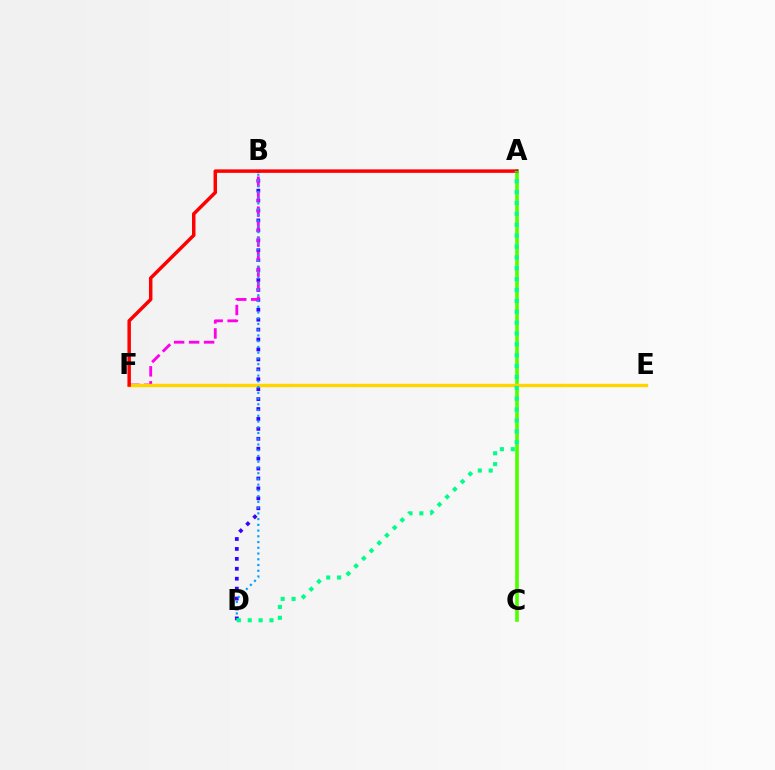{('A', 'C'): [{'color': '#4fff00', 'line_style': 'solid', 'thickness': 2.62}], ('B', 'D'): [{'color': '#3700ff', 'line_style': 'dotted', 'thickness': 2.7}, {'color': '#009eff', 'line_style': 'dotted', 'thickness': 1.56}], ('B', 'F'): [{'color': '#ff00ed', 'line_style': 'dashed', 'thickness': 2.04}], ('E', 'F'): [{'color': '#ffd500', 'line_style': 'solid', 'thickness': 2.45}], ('A', 'F'): [{'color': '#ff0000', 'line_style': 'solid', 'thickness': 2.5}], ('A', 'D'): [{'color': '#00ff86', 'line_style': 'dotted', 'thickness': 2.95}]}